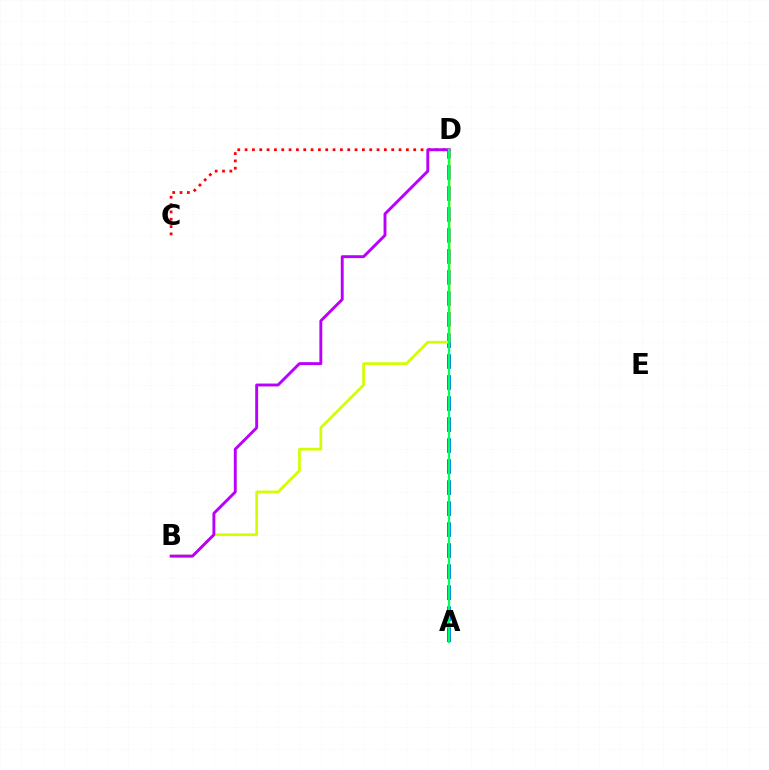{('A', 'D'): [{'color': '#0074ff', 'line_style': 'dashed', 'thickness': 2.85}, {'color': '#00ff5c', 'line_style': 'solid', 'thickness': 1.62}], ('C', 'D'): [{'color': '#ff0000', 'line_style': 'dotted', 'thickness': 1.99}], ('B', 'D'): [{'color': '#d1ff00', 'line_style': 'solid', 'thickness': 1.95}, {'color': '#b900ff', 'line_style': 'solid', 'thickness': 2.09}]}